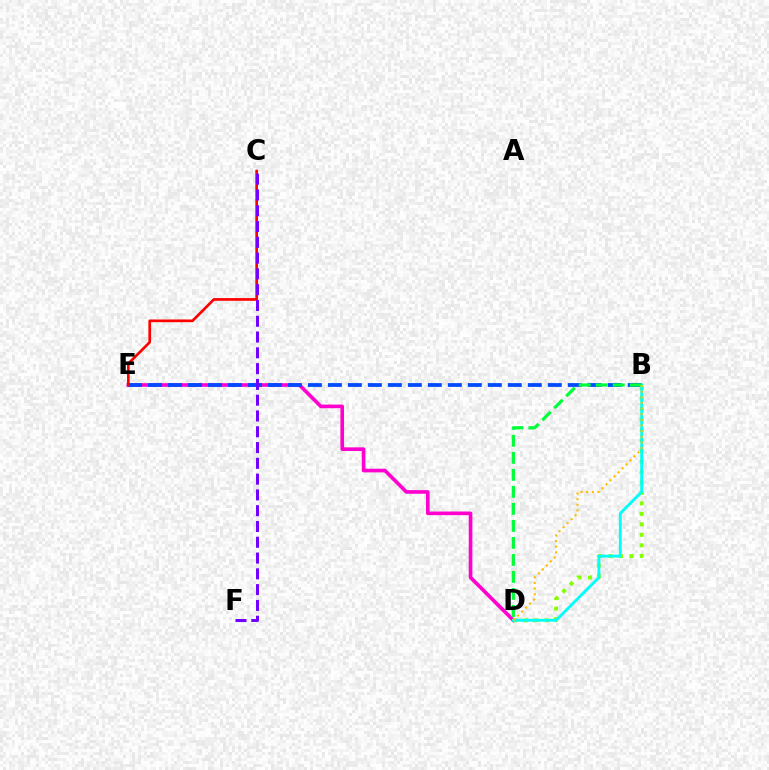{('D', 'E'): [{'color': '#ff00cf', 'line_style': 'solid', 'thickness': 2.62}], ('B', 'E'): [{'color': '#004bff', 'line_style': 'dashed', 'thickness': 2.72}], ('B', 'D'): [{'color': '#84ff00', 'line_style': 'dotted', 'thickness': 2.85}, {'color': '#00fff6', 'line_style': 'solid', 'thickness': 2.06}, {'color': '#00ff39', 'line_style': 'dashed', 'thickness': 2.31}, {'color': '#ffbd00', 'line_style': 'dotted', 'thickness': 1.53}], ('C', 'E'): [{'color': '#ff0000', 'line_style': 'solid', 'thickness': 1.94}], ('C', 'F'): [{'color': '#7200ff', 'line_style': 'dashed', 'thickness': 2.14}]}